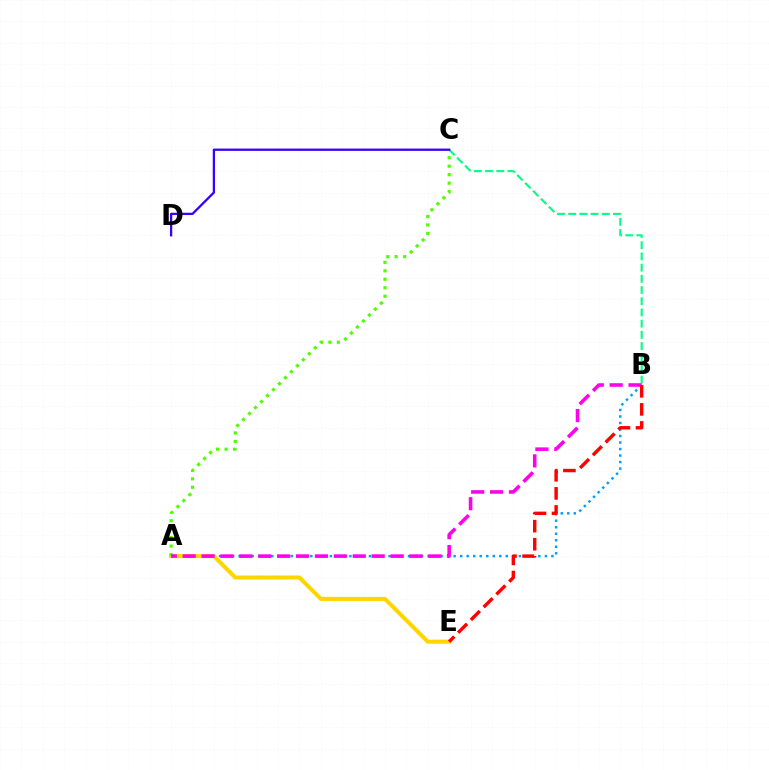{('A', 'B'): [{'color': '#009eff', 'line_style': 'dotted', 'thickness': 1.77}, {'color': '#ff00ed', 'line_style': 'dashed', 'thickness': 2.57}], ('B', 'C'): [{'color': '#00ff86', 'line_style': 'dashed', 'thickness': 1.52}], ('A', 'E'): [{'color': '#ffd500', 'line_style': 'solid', 'thickness': 2.91}], ('A', 'C'): [{'color': '#4fff00', 'line_style': 'dotted', 'thickness': 2.3}], ('B', 'E'): [{'color': '#ff0000', 'line_style': 'dashed', 'thickness': 2.45}], ('C', 'D'): [{'color': '#3700ff', 'line_style': 'solid', 'thickness': 1.66}]}